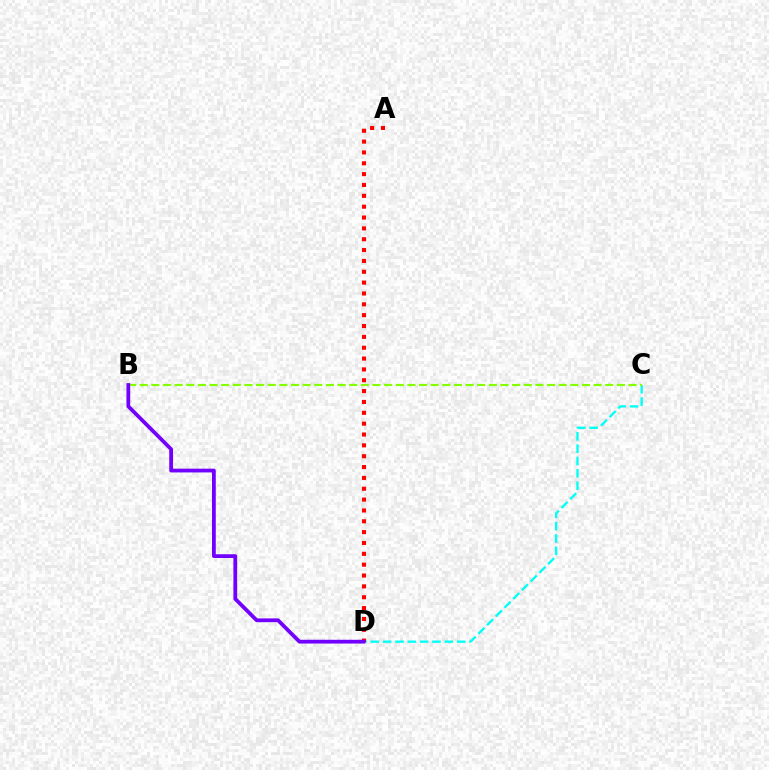{('C', 'D'): [{'color': '#00fff6', 'line_style': 'dashed', 'thickness': 1.68}], ('A', 'D'): [{'color': '#ff0000', 'line_style': 'dotted', 'thickness': 2.95}], ('B', 'C'): [{'color': '#84ff00', 'line_style': 'dashed', 'thickness': 1.58}], ('B', 'D'): [{'color': '#7200ff', 'line_style': 'solid', 'thickness': 2.71}]}